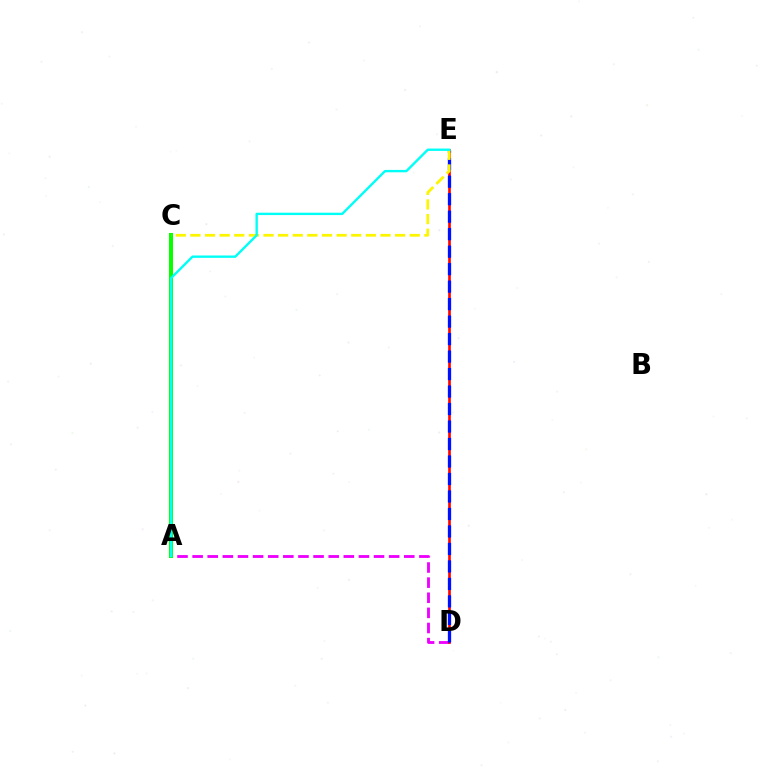{('A', 'D'): [{'color': '#ee00ff', 'line_style': 'dashed', 'thickness': 2.05}], ('D', 'E'): [{'color': '#ff0000', 'line_style': 'solid', 'thickness': 1.91}, {'color': '#0010ff', 'line_style': 'dashed', 'thickness': 2.38}], ('A', 'C'): [{'color': '#08ff00', 'line_style': 'solid', 'thickness': 2.92}], ('C', 'E'): [{'color': '#fcf500', 'line_style': 'dashed', 'thickness': 1.99}], ('A', 'E'): [{'color': '#00fff6', 'line_style': 'solid', 'thickness': 1.71}]}